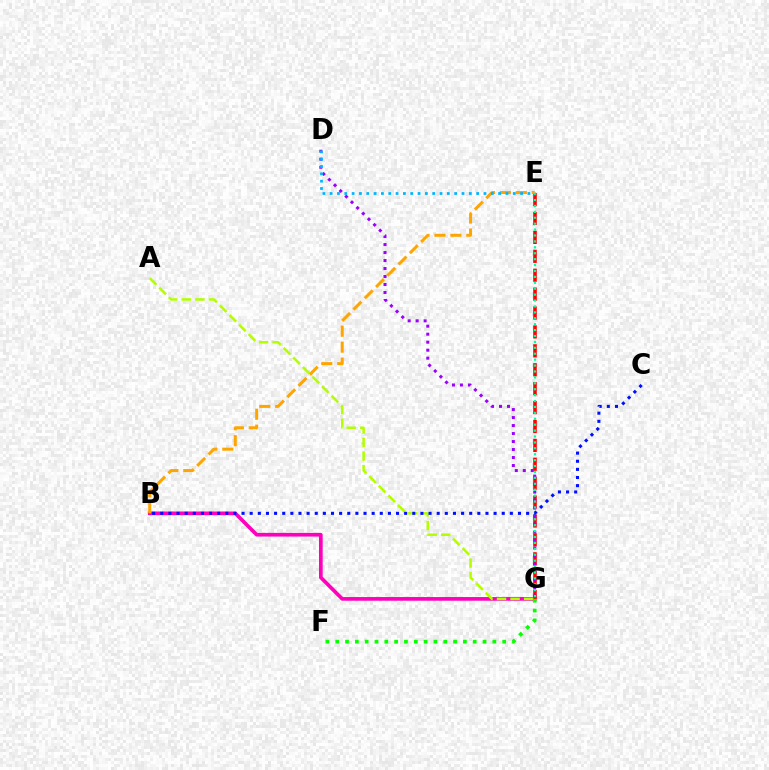{('B', 'G'): [{'color': '#ff00bd', 'line_style': 'solid', 'thickness': 2.65}], ('E', 'G'): [{'color': '#ff0000', 'line_style': 'dashed', 'thickness': 2.57}, {'color': '#00ff9d', 'line_style': 'dotted', 'thickness': 1.61}], ('B', 'E'): [{'color': '#ffa500', 'line_style': 'dashed', 'thickness': 2.17}], ('D', 'G'): [{'color': '#9b00ff', 'line_style': 'dotted', 'thickness': 2.17}], ('A', 'G'): [{'color': '#b3ff00', 'line_style': 'dashed', 'thickness': 1.84}], ('F', 'G'): [{'color': '#08ff00', 'line_style': 'dotted', 'thickness': 2.67}], ('B', 'C'): [{'color': '#0010ff', 'line_style': 'dotted', 'thickness': 2.21}], ('D', 'E'): [{'color': '#00b5ff', 'line_style': 'dotted', 'thickness': 1.99}]}